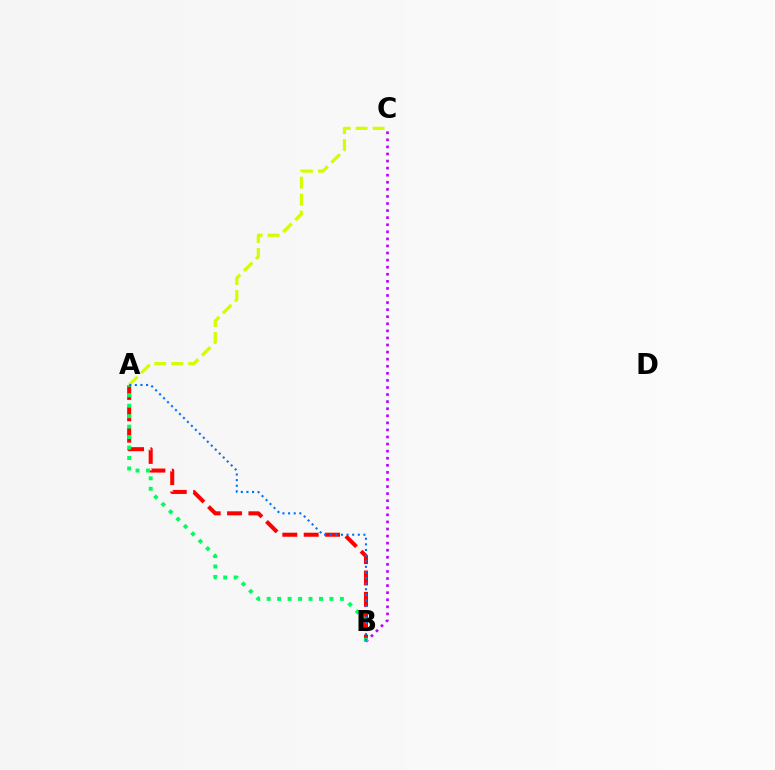{('A', 'B'): [{'color': '#ff0000', 'line_style': 'dashed', 'thickness': 2.9}, {'color': '#00ff5c', 'line_style': 'dotted', 'thickness': 2.84}, {'color': '#0074ff', 'line_style': 'dotted', 'thickness': 1.52}], ('B', 'C'): [{'color': '#b900ff', 'line_style': 'dotted', 'thickness': 1.92}], ('A', 'C'): [{'color': '#d1ff00', 'line_style': 'dashed', 'thickness': 2.31}]}